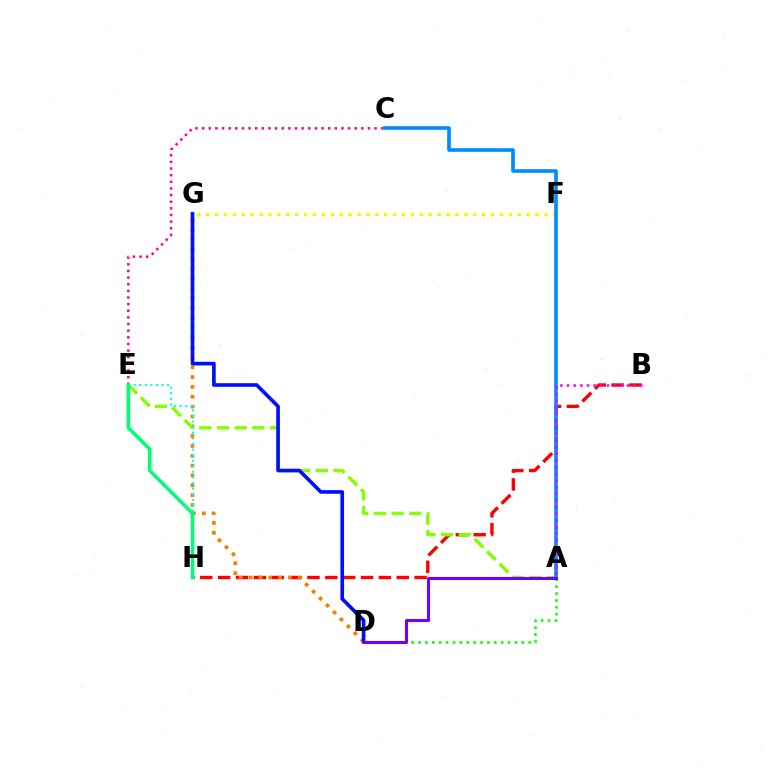{('B', 'H'): [{'color': '#ff0000', 'line_style': 'dashed', 'thickness': 2.43}], ('D', 'G'): [{'color': '#ff7c00', 'line_style': 'dotted', 'thickness': 2.67}, {'color': '#0010ff', 'line_style': 'solid', 'thickness': 2.63}], ('C', 'E'): [{'color': '#ff0094', 'line_style': 'dotted', 'thickness': 1.8}], ('F', 'G'): [{'color': '#fcf500', 'line_style': 'dotted', 'thickness': 2.42}], ('A', 'E'): [{'color': '#84ff00', 'line_style': 'dashed', 'thickness': 2.4}], ('E', 'H'): [{'color': '#00fff6', 'line_style': 'dotted', 'thickness': 1.52}, {'color': '#00ff74', 'line_style': 'solid', 'thickness': 2.56}], ('A', 'D'): [{'color': '#08ff00', 'line_style': 'dotted', 'thickness': 1.87}, {'color': '#7200ff', 'line_style': 'solid', 'thickness': 2.21}], ('A', 'C'): [{'color': '#008cff', 'line_style': 'solid', 'thickness': 2.62}], ('A', 'B'): [{'color': '#ee00ff', 'line_style': 'dotted', 'thickness': 1.81}]}